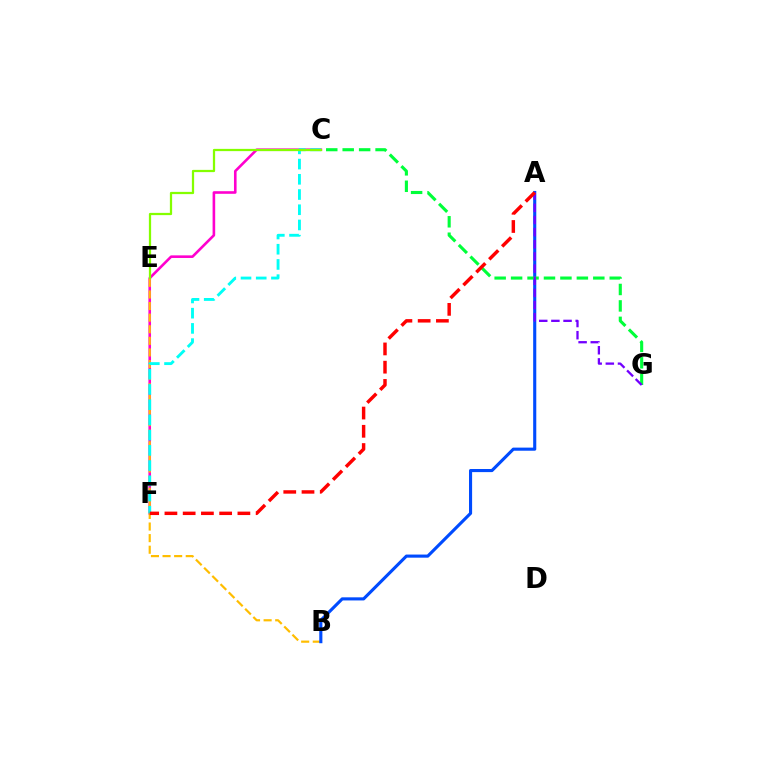{('C', 'F'): [{'color': '#ff00cf', 'line_style': 'solid', 'thickness': 1.88}, {'color': '#00fff6', 'line_style': 'dashed', 'thickness': 2.07}], ('B', 'E'): [{'color': '#ffbd00', 'line_style': 'dashed', 'thickness': 1.58}], ('A', 'B'): [{'color': '#004bff', 'line_style': 'solid', 'thickness': 2.24}], ('C', 'G'): [{'color': '#00ff39', 'line_style': 'dashed', 'thickness': 2.23}], ('A', 'G'): [{'color': '#7200ff', 'line_style': 'dashed', 'thickness': 1.65}], ('C', 'E'): [{'color': '#84ff00', 'line_style': 'solid', 'thickness': 1.62}], ('A', 'F'): [{'color': '#ff0000', 'line_style': 'dashed', 'thickness': 2.48}]}